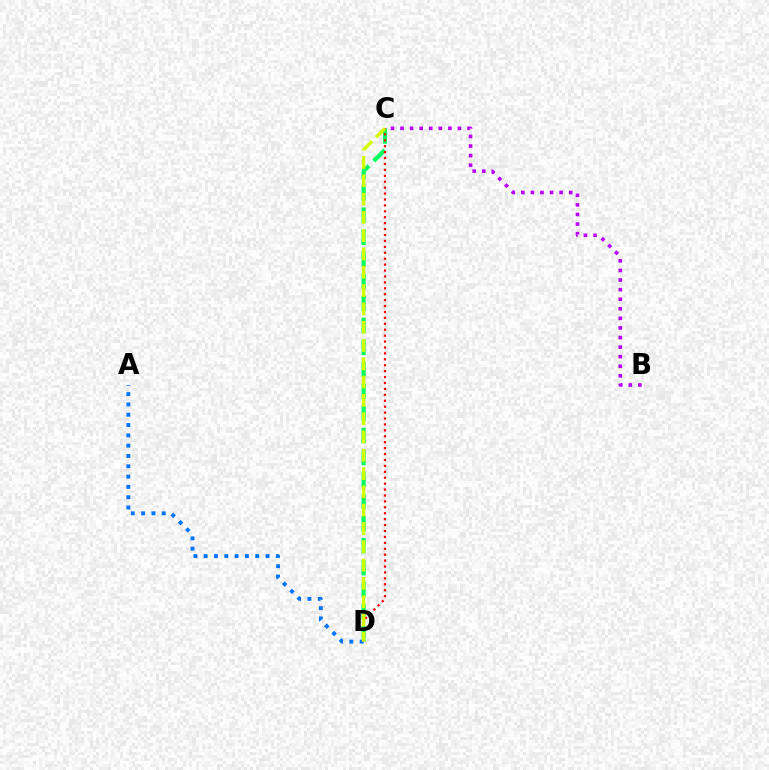{('C', 'D'): [{'color': '#00ff5c', 'line_style': 'dashed', 'thickness': 2.99}, {'color': '#ff0000', 'line_style': 'dotted', 'thickness': 1.61}, {'color': '#d1ff00', 'line_style': 'dashed', 'thickness': 2.49}], ('A', 'D'): [{'color': '#0074ff', 'line_style': 'dotted', 'thickness': 2.8}], ('B', 'C'): [{'color': '#b900ff', 'line_style': 'dotted', 'thickness': 2.6}]}